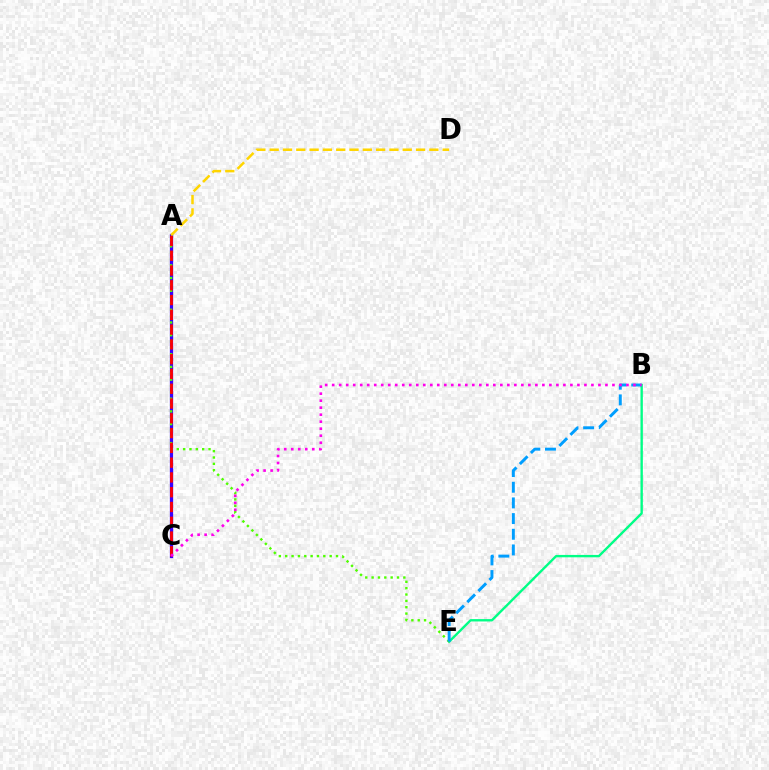{('B', 'E'): [{'color': '#00ff86', 'line_style': 'solid', 'thickness': 1.71}, {'color': '#009eff', 'line_style': 'dashed', 'thickness': 2.13}], ('A', 'C'): [{'color': '#3700ff', 'line_style': 'solid', 'thickness': 2.35}, {'color': '#ff0000', 'line_style': 'dashed', 'thickness': 2.01}], ('A', 'E'): [{'color': '#4fff00', 'line_style': 'dotted', 'thickness': 1.73}], ('A', 'D'): [{'color': '#ffd500', 'line_style': 'dashed', 'thickness': 1.81}], ('B', 'C'): [{'color': '#ff00ed', 'line_style': 'dotted', 'thickness': 1.9}]}